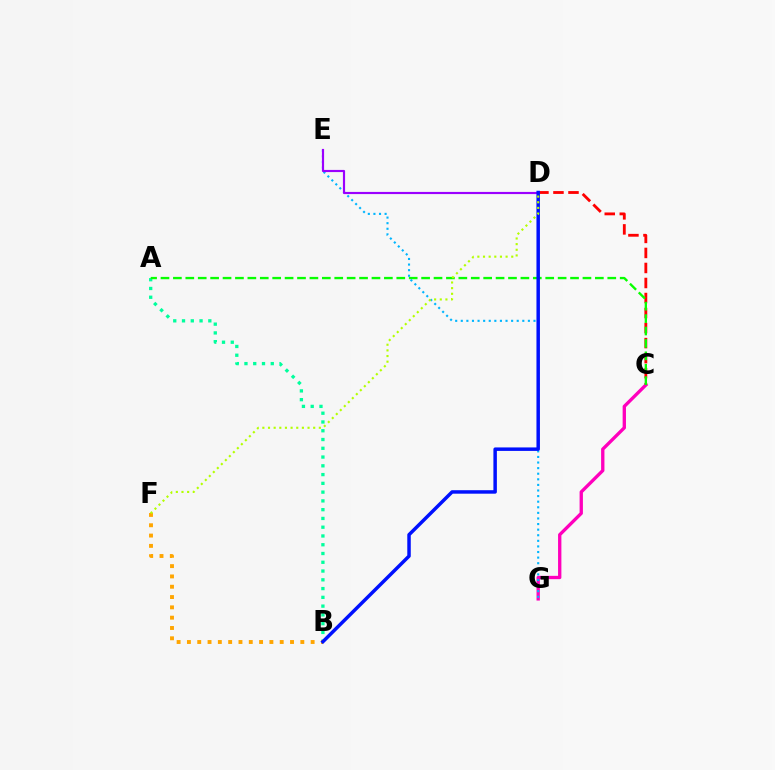{('A', 'B'): [{'color': '#00ff9d', 'line_style': 'dotted', 'thickness': 2.38}], ('C', 'D'): [{'color': '#ff0000', 'line_style': 'dashed', 'thickness': 2.04}], ('C', 'G'): [{'color': '#ff00bd', 'line_style': 'solid', 'thickness': 2.4}], ('A', 'C'): [{'color': '#08ff00', 'line_style': 'dashed', 'thickness': 1.69}], ('E', 'G'): [{'color': '#00b5ff', 'line_style': 'dotted', 'thickness': 1.52}], ('D', 'E'): [{'color': '#9b00ff', 'line_style': 'solid', 'thickness': 1.56}], ('B', 'F'): [{'color': '#ffa500', 'line_style': 'dotted', 'thickness': 2.8}], ('B', 'D'): [{'color': '#0010ff', 'line_style': 'solid', 'thickness': 2.5}], ('D', 'F'): [{'color': '#b3ff00', 'line_style': 'dotted', 'thickness': 1.53}]}